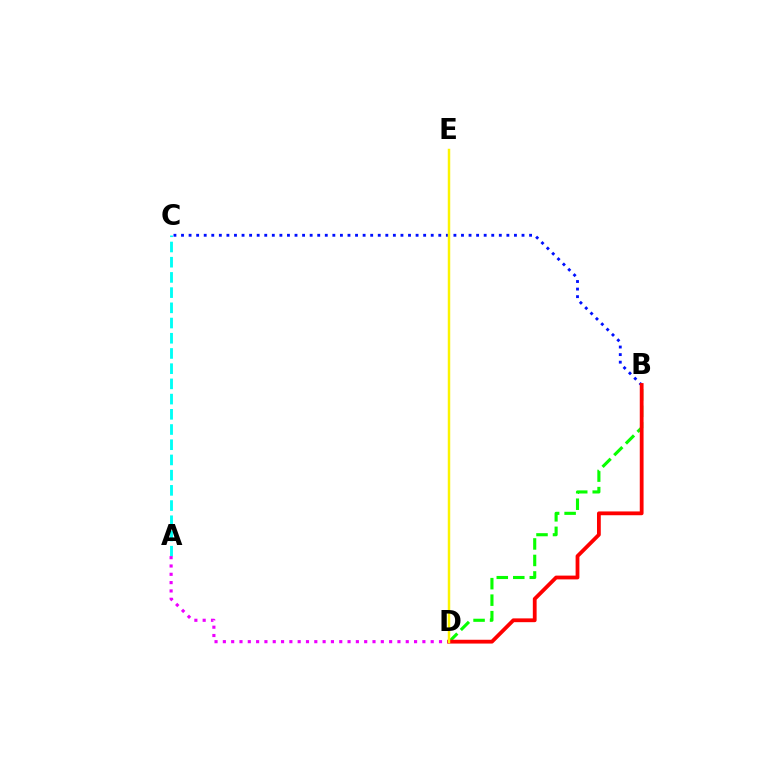{('B', 'C'): [{'color': '#0010ff', 'line_style': 'dotted', 'thickness': 2.06}], ('A', 'C'): [{'color': '#00fff6', 'line_style': 'dashed', 'thickness': 2.07}], ('B', 'D'): [{'color': '#08ff00', 'line_style': 'dashed', 'thickness': 2.24}, {'color': '#ff0000', 'line_style': 'solid', 'thickness': 2.73}], ('A', 'D'): [{'color': '#ee00ff', 'line_style': 'dotted', 'thickness': 2.26}], ('D', 'E'): [{'color': '#fcf500', 'line_style': 'solid', 'thickness': 1.78}]}